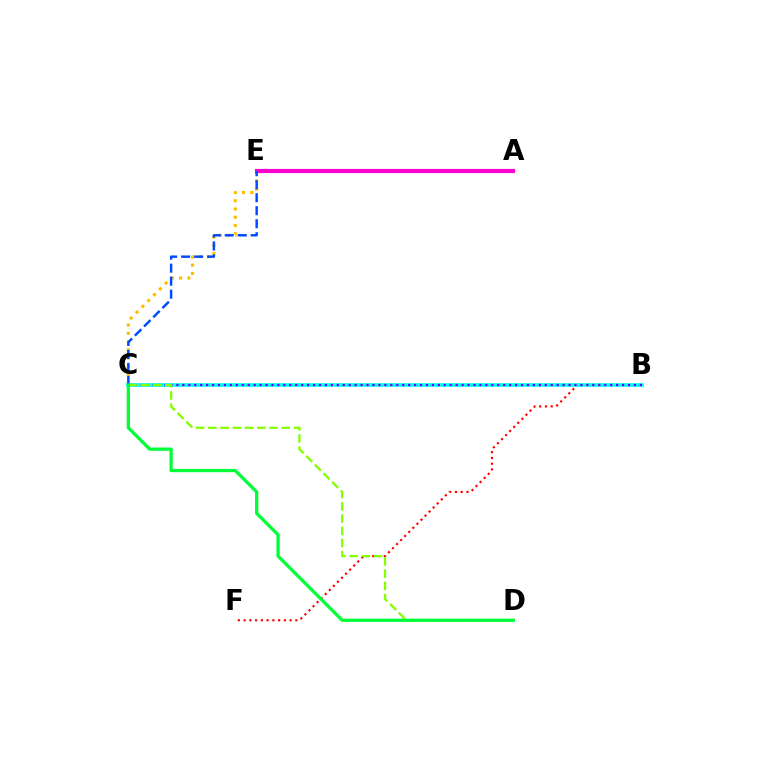{('C', 'E'): [{'color': '#ffbd00', 'line_style': 'dotted', 'thickness': 2.24}, {'color': '#004bff', 'line_style': 'dashed', 'thickness': 1.77}], ('B', 'F'): [{'color': '#ff0000', 'line_style': 'dotted', 'thickness': 1.56}], ('A', 'E'): [{'color': '#ff00cf', 'line_style': 'solid', 'thickness': 2.99}], ('B', 'C'): [{'color': '#00fff6', 'line_style': 'solid', 'thickness': 2.64}, {'color': '#7200ff', 'line_style': 'dotted', 'thickness': 1.61}], ('C', 'D'): [{'color': '#84ff00', 'line_style': 'dashed', 'thickness': 1.66}, {'color': '#00ff39', 'line_style': 'solid', 'thickness': 2.35}]}